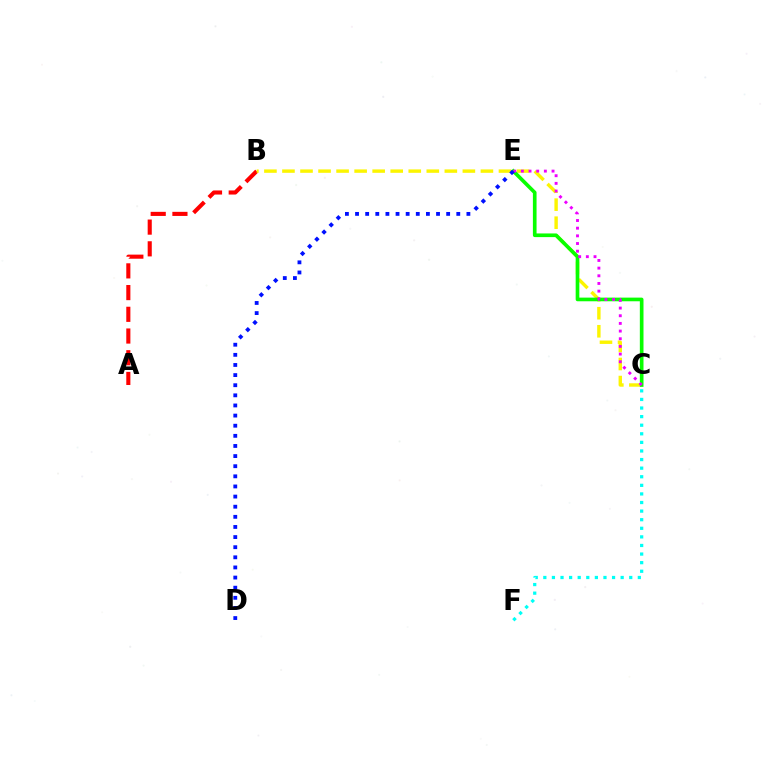{('C', 'F'): [{'color': '#00fff6', 'line_style': 'dotted', 'thickness': 2.33}], ('A', 'B'): [{'color': '#ff0000', 'line_style': 'dashed', 'thickness': 2.95}], ('B', 'C'): [{'color': '#fcf500', 'line_style': 'dashed', 'thickness': 2.45}], ('C', 'E'): [{'color': '#08ff00', 'line_style': 'solid', 'thickness': 2.64}, {'color': '#ee00ff', 'line_style': 'dotted', 'thickness': 2.08}], ('D', 'E'): [{'color': '#0010ff', 'line_style': 'dotted', 'thickness': 2.75}]}